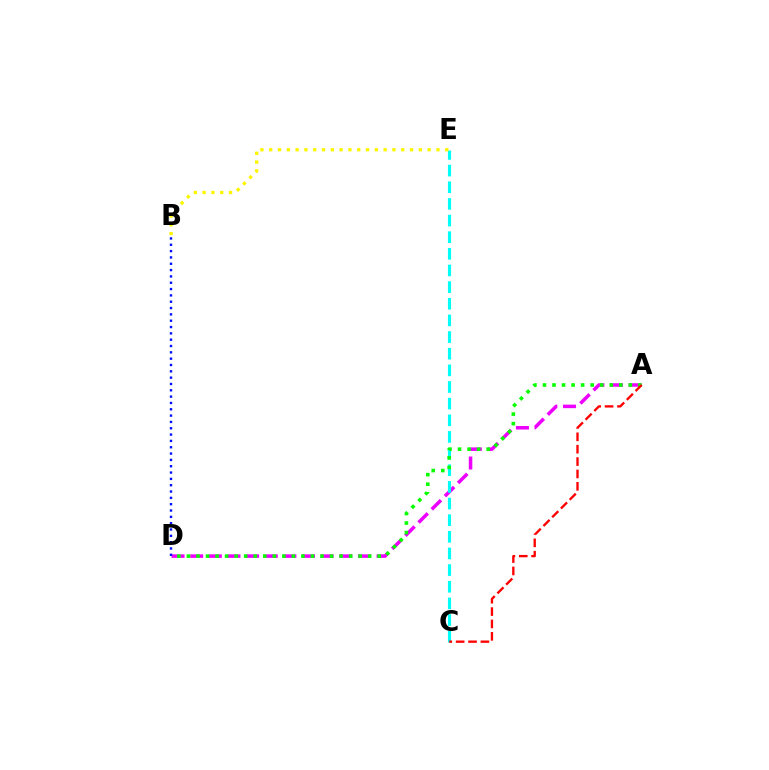{('A', 'D'): [{'color': '#ee00ff', 'line_style': 'dashed', 'thickness': 2.53}, {'color': '#08ff00', 'line_style': 'dotted', 'thickness': 2.59}], ('C', 'E'): [{'color': '#00fff6', 'line_style': 'dashed', 'thickness': 2.26}], ('B', 'D'): [{'color': '#0010ff', 'line_style': 'dotted', 'thickness': 1.72}], ('A', 'C'): [{'color': '#ff0000', 'line_style': 'dashed', 'thickness': 1.68}], ('B', 'E'): [{'color': '#fcf500', 'line_style': 'dotted', 'thickness': 2.39}]}